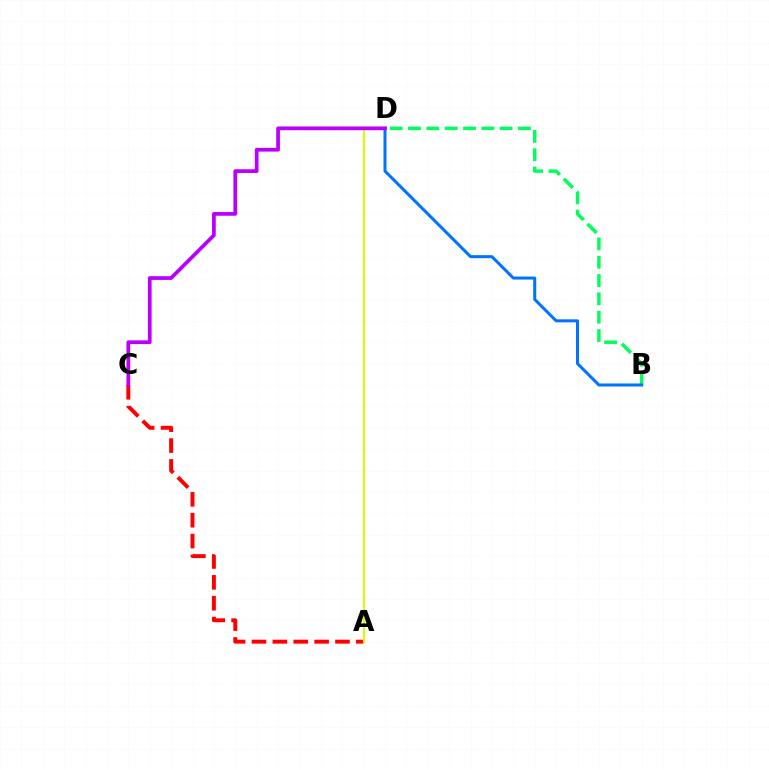{('A', 'C'): [{'color': '#ff0000', 'line_style': 'dashed', 'thickness': 2.84}], ('A', 'D'): [{'color': '#d1ff00', 'line_style': 'solid', 'thickness': 1.52}], ('B', 'D'): [{'color': '#00ff5c', 'line_style': 'dashed', 'thickness': 2.49}, {'color': '#0074ff', 'line_style': 'solid', 'thickness': 2.17}], ('C', 'D'): [{'color': '#b900ff', 'line_style': 'solid', 'thickness': 2.69}]}